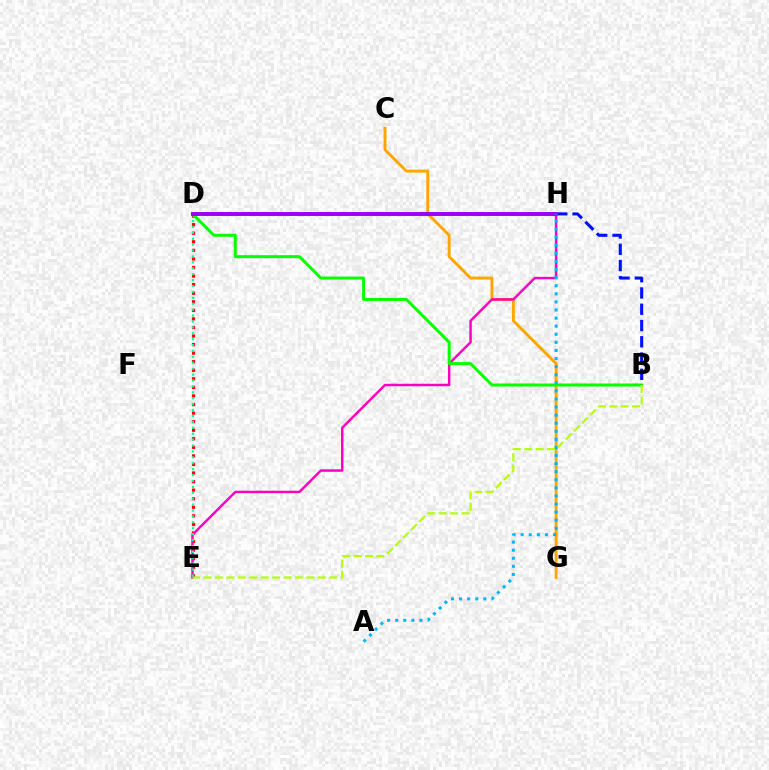{('D', 'E'): [{'color': '#ff0000', 'line_style': 'dotted', 'thickness': 2.33}, {'color': '#00ff9d', 'line_style': 'dotted', 'thickness': 1.61}], ('C', 'G'): [{'color': '#ffa500', 'line_style': 'solid', 'thickness': 2.1}], ('E', 'H'): [{'color': '#ff00bd', 'line_style': 'solid', 'thickness': 1.78}], ('B', 'D'): [{'color': '#08ff00', 'line_style': 'solid', 'thickness': 2.18}], ('B', 'H'): [{'color': '#0010ff', 'line_style': 'dashed', 'thickness': 2.21}], ('D', 'H'): [{'color': '#9b00ff', 'line_style': 'solid', 'thickness': 2.83}], ('A', 'H'): [{'color': '#00b5ff', 'line_style': 'dotted', 'thickness': 2.2}], ('B', 'E'): [{'color': '#b3ff00', 'line_style': 'dashed', 'thickness': 1.55}]}